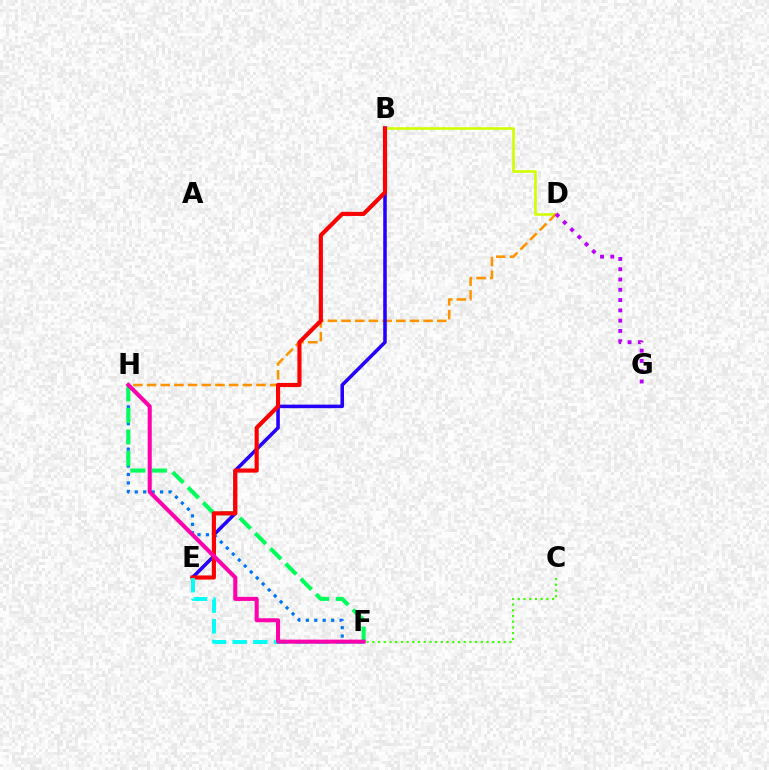{('B', 'D'): [{'color': '#d1ff00', 'line_style': 'solid', 'thickness': 1.89}], ('F', 'H'): [{'color': '#0074ff', 'line_style': 'dotted', 'thickness': 2.3}, {'color': '#00ff5c', 'line_style': 'dashed', 'thickness': 2.93}, {'color': '#ff00ac', 'line_style': 'solid', 'thickness': 2.92}], ('D', 'H'): [{'color': '#ff9400', 'line_style': 'dashed', 'thickness': 1.86}], ('C', 'F'): [{'color': '#3dff00', 'line_style': 'dotted', 'thickness': 1.55}], ('D', 'G'): [{'color': '#b900ff', 'line_style': 'dotted', 'thickness': 2.79}], ('B', 'E'): [{'color': '#2500ff', 'line_style': 'solid', 'thickness': 2.55}, {'color': '#ff0000', 'line_style': 'solid', 'thickness': 2.98}], ('E', 'F'): [{'color': '#00fff6', 'line_style': 'dashed', 'thickness': 2.81}]}